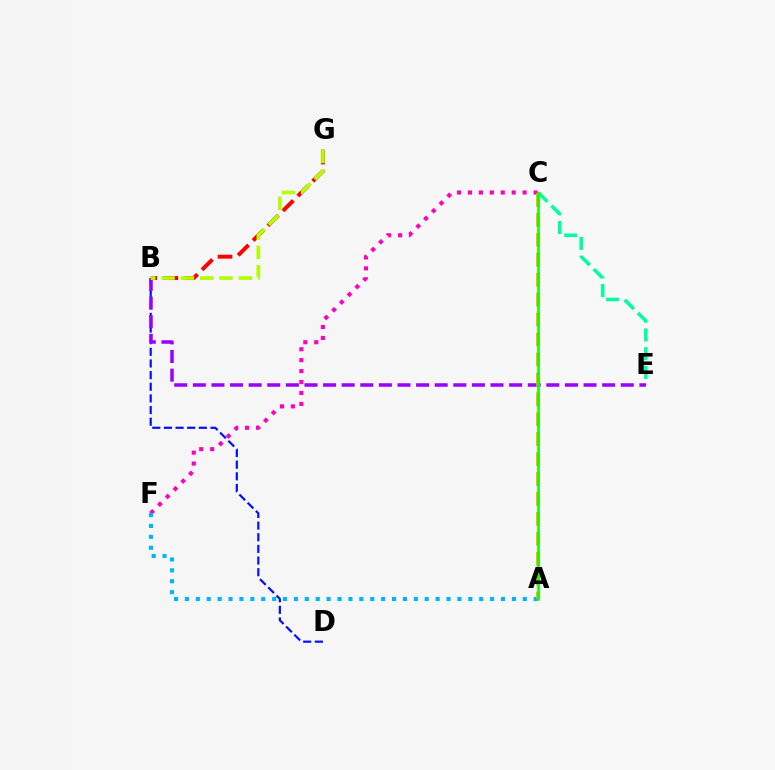{('B', 'G'): [{'color': '#ff0000', 'line_style': 'dashed', 'thickness': 2.86}, {'color': '#b3ff00', 'line_style': 'dashed', 'thickness': 2.63}], ('B', 'D'): [{'color': '#0010ff', 'line_style': 'dashed', 'thickness': 1.58}], ('C', 'F'): [{'color': '#ff00bd', 'line_style': 'dotted', 'thickness': 2.97}], ('C', 'E'): [{'color': '#00ff9d', 'line_style': 'dashed', 'thickness': 2.54}], ('B', 'E'): [{'color': '#9b00ff', 'line_style': 'dashed', 'thickness': 2.53}], ('A', 'F'): [{'color': '#00b5ff', 'line_style': 'dotted', 'thickness': 2.96}], ('A', 'C'): [{'color': '#ffa500', 'line_style': 'dashed', 'thickness': 2.71}, {'color': '#08ff00', 'line_style': 'solid', 'thickness': 1.82}]}